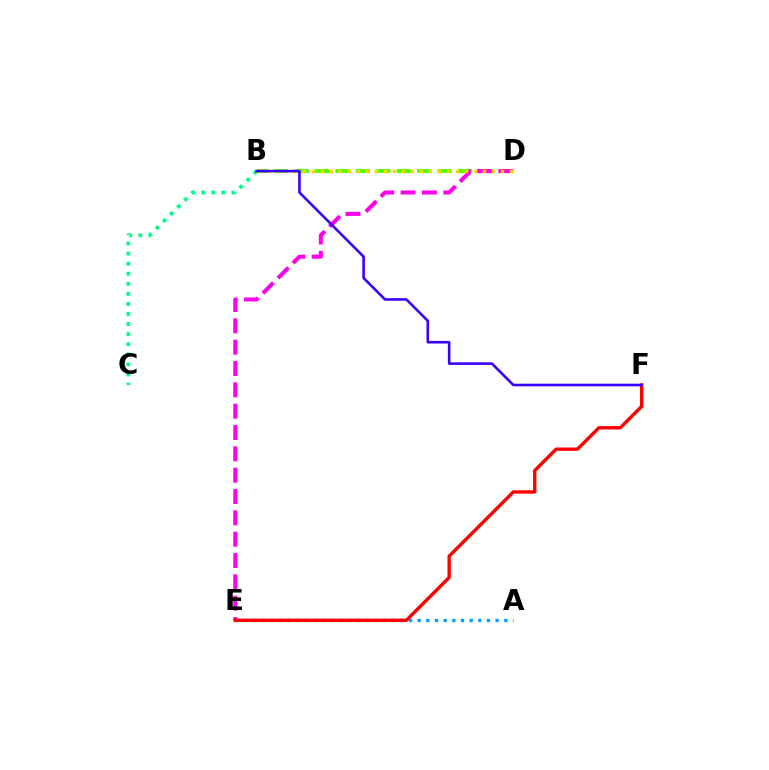{('A', 'E'): [{'color': '#009eff', 'line_style': 'dotted', 'thickness': 2.35}], ('B', 'D'): [{'color': '#4fff00', 'line_style': 'dashed', 'thickness': 2.77}, {'color': '#ffd500', 'line_style': 'dotted', 'thickness': 2.45}], ('B', 'C'): [{'color': '#00ff86', 'line_style': 'dotted', 'thickness': 2.74}], ('D', 'E'): [{'color': '#ff00ed', 'line_style': 'dashed', 'thickness': 2.9}], ('E', 'F'): [{'color': '#ff0000', 'line_style': 'solid', 'thickness': 2.43}], ('B', 'F'): [{'color': '#3700ff', 'line_style': 'solid', 'thickness': 1.86}]}